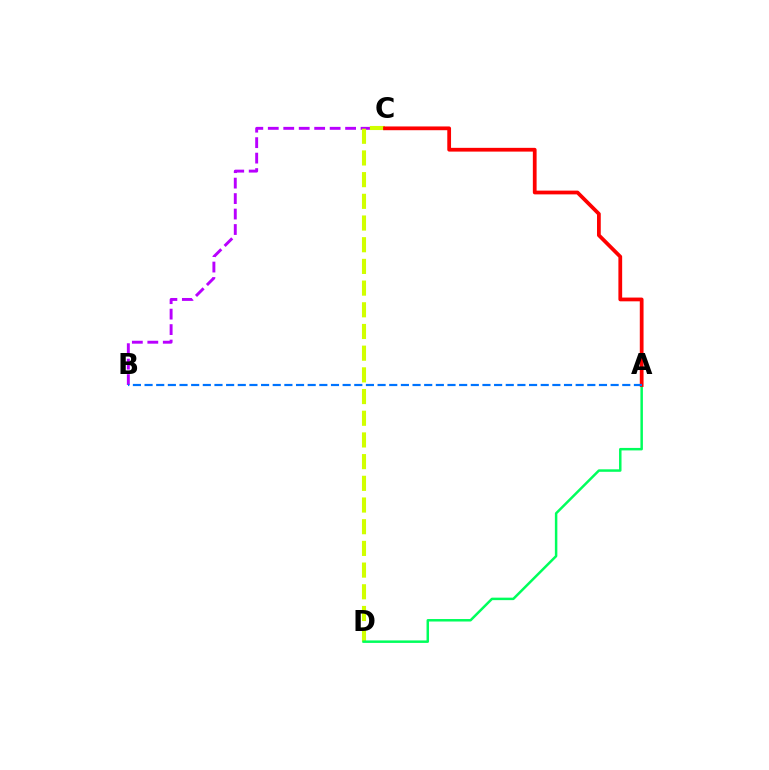{('B', 'C'): [{'color': '#b900ff', 'line_style': 'dashed', 'thickness': 2.1}], ('C', 'D'): [{'color': '#d1ff00', 'line_style': 'dashed', 'thickness': 2.95}], ('A', 'D'): [{'color': '#00ff5c', 'line_style': 'solid', 'thickness': 1.79}], ('A', 'C'): [{'color': '#ff0000', 'line_style': 'solid', 'thickness': 2.7}], ('A', 'B'): [{'color': '#0074ff', 'line_style': 'dashed', 'thickness': 1.58}]}